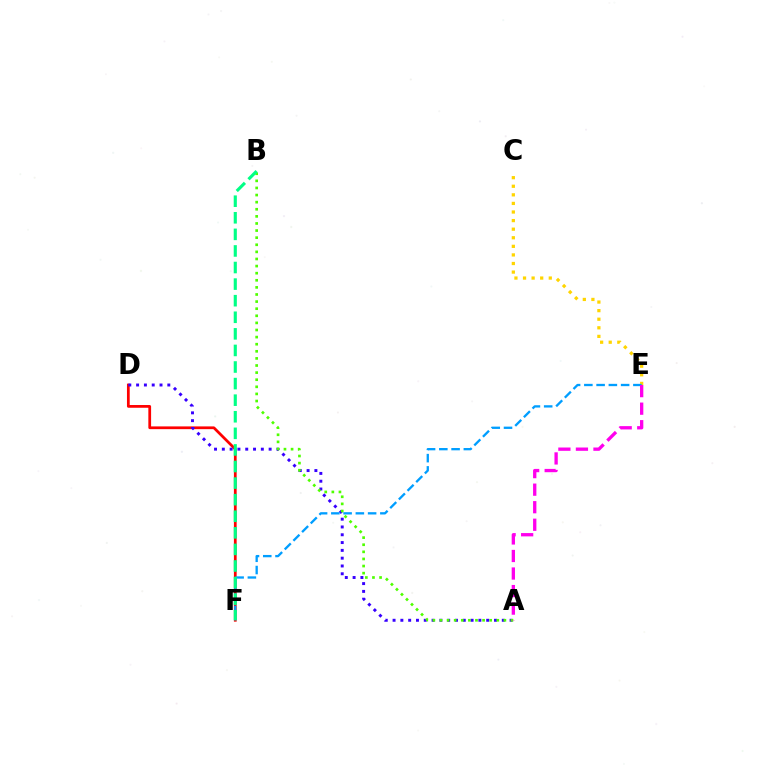{('D', 'F'): [{'color': '#ff0000', 'line_style': 'solid', 'thickness': 1.98}], ('C', 'E'): [{'color': '#ffd500', 'line_style': 'dotted', 'thickness': 2.33}], ('A', 'D'): [{'color': '#3700ff', 'line_style': 'dotted', 'thickness': 2.12}], ('E', 'F'): [{'color': '#009eff', 'line_style': 'dashed', 'thickness': 1.67}], ('A', 'B'): [{'color': '#4fff00', 'line_style': 'dotted', 'thickness': 1.93}], ('B', 'F'): [{'color': '#00ff86', 'line_style': 'dashed', 'thickness': 2.25}], ('A', 'E'): [{'color': '#ff00ed', 'line_style': 'dashed', 'thickness': 2.38}]}